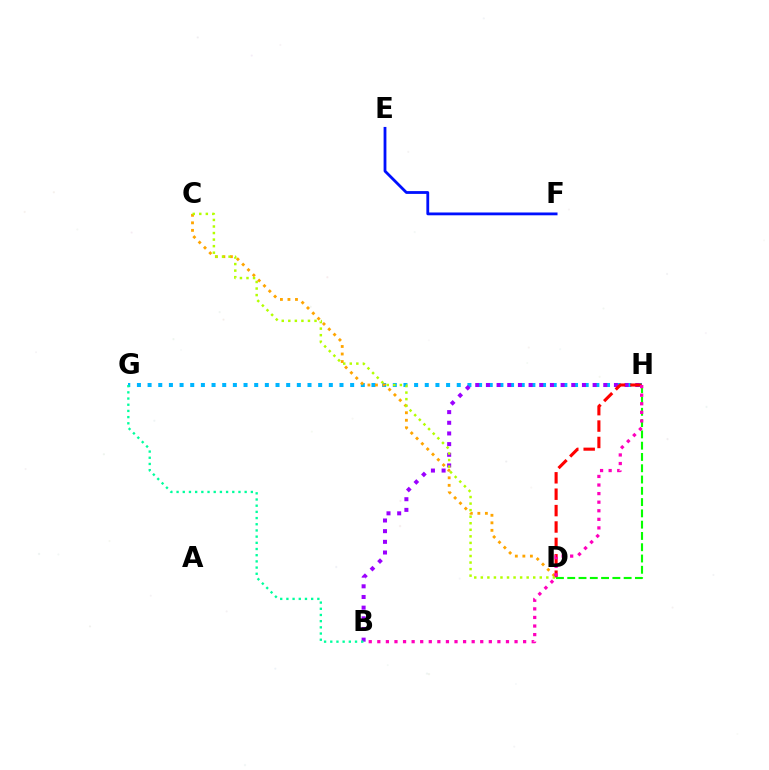{('G', 'H'): [{'color': '#00b5ff', 'line_style': 'dotted', 'thickness': 2.9}], ('C', 'D'): [{'color': '#ffa500', 'line_style': 'dotted', 'thickness': 2.04}, {'color': '#b3ff00', 'line_style': 'dotted', 'thickness': 1.78}], ('B', 'H'): [{'color': '#9b00ff', 'line_style': 'dotted', 'thickness': 2.9}, {'color': '#ff00bd', 'line_style': 'dotted', 'thickness': 2.33}], ('B', 'G'): [{'color': '#00ff9d', 'line_style': 'dotted', 'thickness': 1.68}], ('E', 'F'): [{'color': '#0010ff', 'line_style': 'solid', 'thickness': 2.02}], ('D', 'H'): [{'color': '#ff0000', 'line_style': 'dashed', 'thickness': 2.23}, {'color': '#08ff00', 'line_style': 'dashed', 'thickness': 1.53}]}